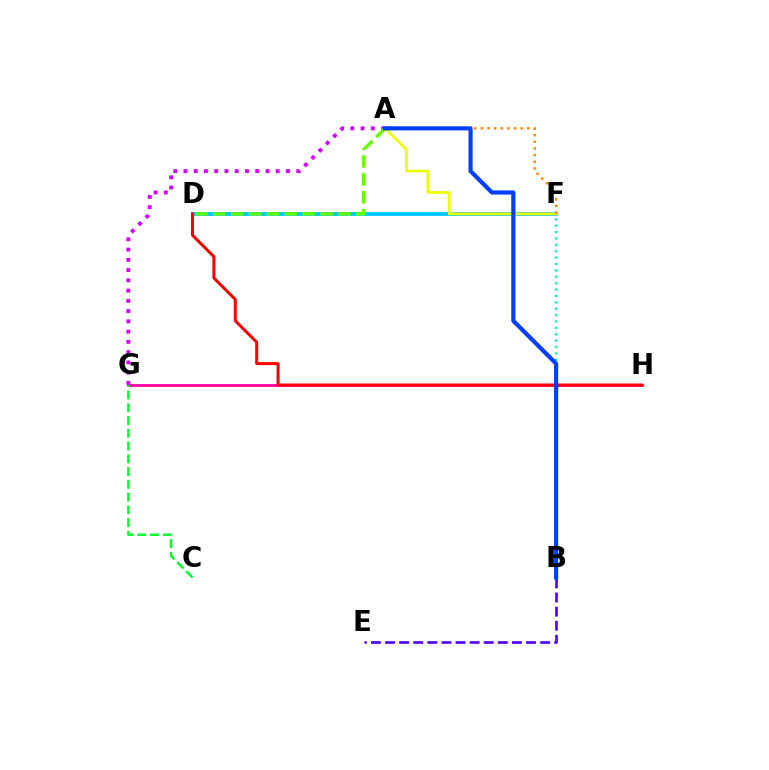{('D', 'F'): [{'color': '#00c7ff', 'line_style': 'solid', 'thickness': 2.76}], ('G', 'H'): [{'color': '#ff00a0', 'line_style': 'solid', 'thickness': 2.0}], ('B', 'E'): [{'color': '#4f00ff', 'line_style': 'dashed', 'thickness': 1.91}], ('B', 'F'): [{'color': '#00ffaf', 'line_style': 'dotted', 'thickness': 1.73}], ('A', 'F'): [{'color': '#eeff00', 'line_style': 'solid', 'thickness': 1.94}, {'color': '#ff8800', 'line_style': 'dotted', 'thickness': 1.8}], ('C', 'G'): [{'color': '#00ff27', 'line_style': 'dashed', 'thickness': 1.73}], ('D', 'H'): [{'color': '#ff0000', 'line_style': 'solid', 'thickness': 2.16}], ('A', 'G'): [{'color': '#d600ff', 'line_style': 'dotted', 'thickness': 2.79}], ('A', 'D'): [{'color': '#66ff00', 'line_style': 'dashed', 'thickness': 2.43}], ('A', 'B'): [{'color': '#003fff', 'line_style': 'solid', 'thickness': 2.98}]}